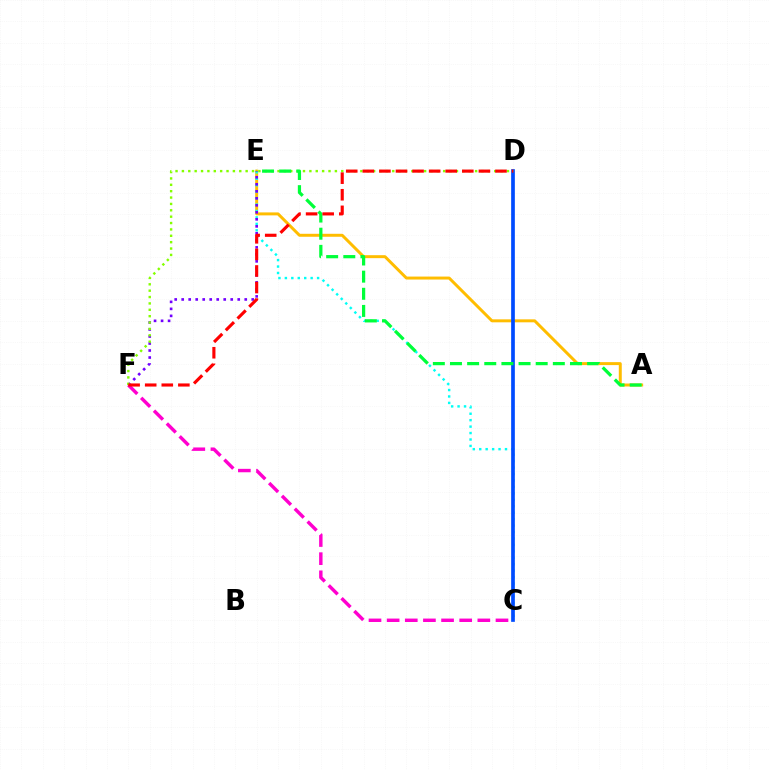{('A', 'E'): [{'color': '#ffbd00', 'line_style': 'solid', 'thickness': 2.14}, {'color': '#00ff39', 'line_style': 'dashed', 'thickness': 2.33}], ('C', 'E'): [{'color': '#00fff6', 'line_style': 'dotted', 'thickness': 1.75}], ('E', 'F'): [{'color': '#7200ff', 'line_style': 'dotted', 'thickness': 1.9}], ('C', 'D'): [{'color': '#004bff', 'line_style': 'solid', 'thickness': 2.66}], ('D', 'F'): [{'color': '#84ff00', 'line_style': 'dotted', 'thickness': 1.73}, {'color': '#ff0000', 'line_style': 'dashed', 'thickness': 2.25}], ('C', 'F'): [{'color': '#ff00cf', 'line_style': 'dashed', 'thickness': 2.46}]}